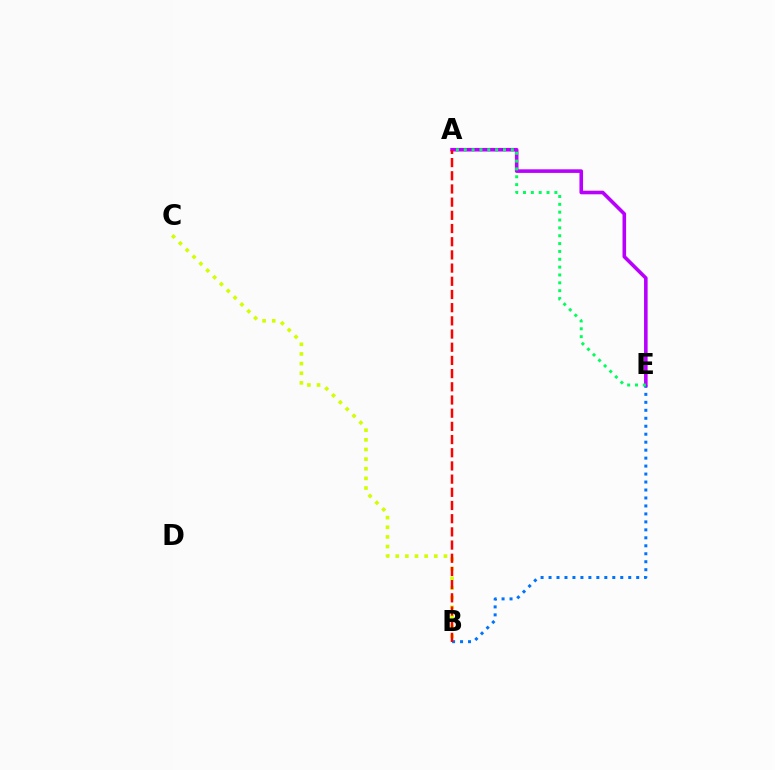{('B', 'E'): [{'color': '#0074ff', 'line_style': 'dotted', 'thickness': 2.17}], ('A', 'E'): [{'color': '#b900ff', 'line_style': 'solid', 'thickness': 2.59}, {'color': '#00ff5c', 'line_style': 'dotted', 'thickness': 2.13}], ('B', 'C'): [{'color': '#d1ff00', 'line_style': 'dotted', 'thickness': 2.62}], ('A', 'B'): [{'color': '#ff0000', 'line_style': 'dashed', 'thickness': 1.79}]}